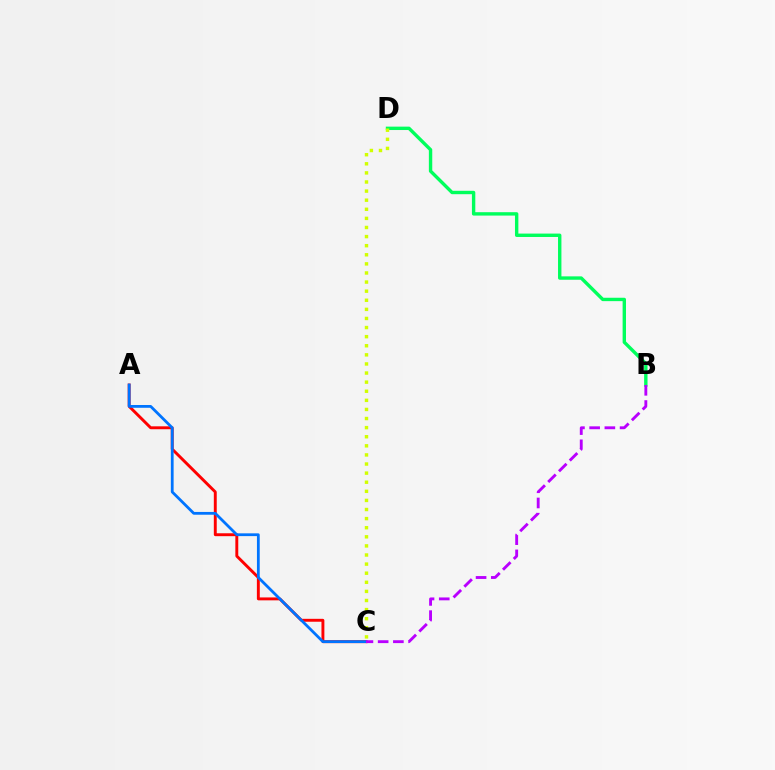{('A', 'C'): [{'color': '#ff0000', 'line_style': 'solid', 'thickness': 2.1}, {'color': '#0074ff', 'line_style': 'solid', 'thickness': 2.0}], ('B', 'D'): [{'color': '#00ff5c', 'line_style': 'solid', 'thickness': 2.44}], ('C', 'D'): [{'color': '#d1ff00', 'line_style': 'dotted', 'thickness': 2.47}], ('B', 'C'): [{'color': '#b900ff', 'line_style': 'dashed', 'thickness': 2.07}]}